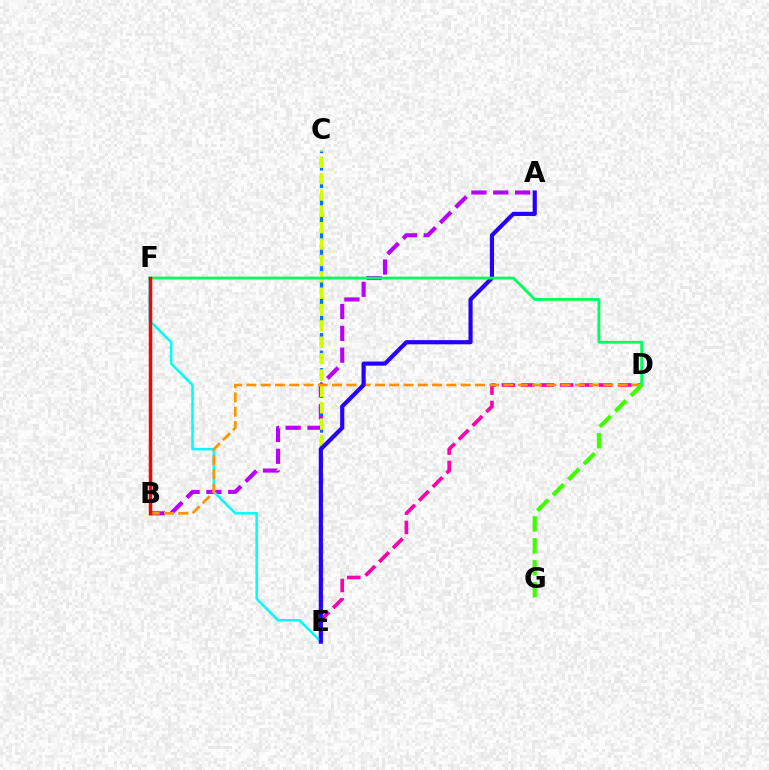{('A', 'B'): [{'color': '#b900ff', 'line_style': 'dashed', 'thickness': 2.96}], ('C', 'E'): [{'color': '#0074ff', 'line_style': 'dashed', 'thickness': 2.37}, {'color': '#d1ff00', 'line_style': 'dashed', 'thickness': 2.22}], ('D', 'E'): [{'color': '#ff00ac', 'line_style': 'dashed', 'thickness': 2.64}], ('E', 'F'): [{'color': '#00fff6', 'line_style': 'solid', 'thickness': 1.82}], ('B', 'D'): [{'color': '#ff9400', 'line_style': 'dashed', 'thickness': 1.94}], ('A', 'E'): [{'color': '#2500ff', 'line_style': 'solid', 'thickness': 2.99}], ('D', 'F'): [{'color': '#00ff5c', 'line_style': 'solid', 'thickness': 2.04}], ('B', 'F'): [{'color': '#ff0000', 'line_style': 'solid', 'thickness': 2.48}], ('D', 'G'): [{'color': '#3dff00', 'line_style': 'dashed', 'thickness': 2.98}]}